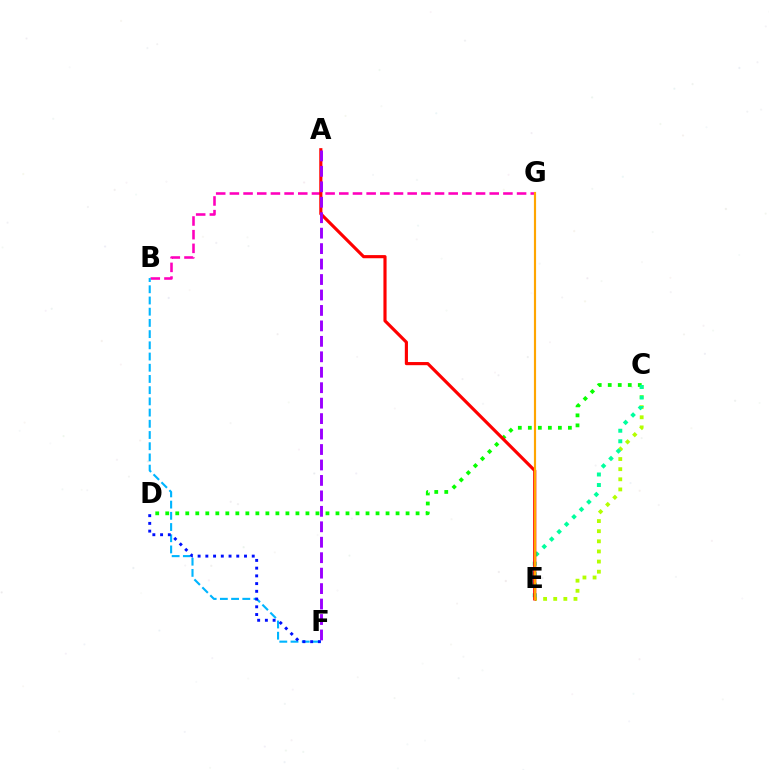{('C', 'E'): [{'color': '#b3ff00', 'line_style': 'dotted', 'thickness': 2.75}, {'color': '#00ff9d', 'line_style': 'dotted', 'thickness': 2.86}], ('C', 'D'): [{'color': '#08ff00', 'line_style': 'dotted', 'thickness': 2.72}], ('B', 'G'): [{'color': '#ff00bd', 'line_style': 'dashed', 'thickness': 1.86}], ('A', 'E'): [{'color': '#ff0000', 'line_style': 'solid', 'thickness': 2.26}], ('B', 'F'): [{'color': '#00b5ff', 'line_style': 'dashed', 'thickness': 1.52}], ('E', 'G'): [{'color': '#ffa500', 'line_style': 'solid', 'thickness': 1.56}], ('A', 'F'): [{'color': '#9b00ff', 'line_style': 'dashed', 'thickness': 2.1}], ('D', 'F'): [{'color': '#0010ff', 'line_style': 'dotted', 'thickness': 2.1}]}